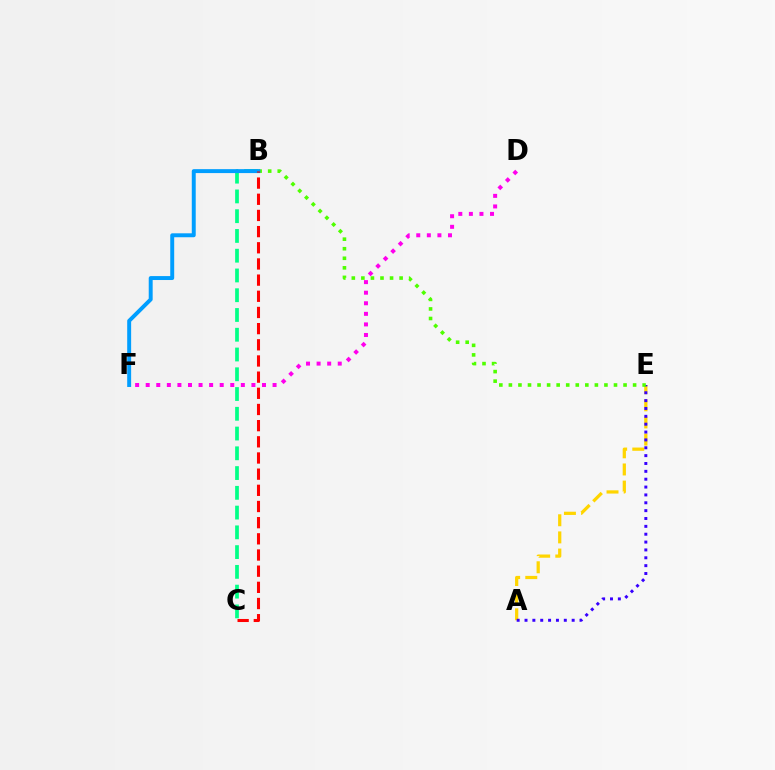{('D', 'F'): [{'color': '#ff00ed', 'line_style': 'dotted', 'thickness': 2.87}], ('A', 'E'): [{'color': '#ffd500', 'line_style': 'dashed', 'thickness': 2.33}, {'color': '#3700ff', 'line_style': 'dotted', 'thickness': 2.14}], ('B', 'E'): [{'color': '#4fff00', 'line_style': 'dotted', 'thickness': 2.6}], ('B', 'C'): [{'color': '#00ff86', 'line_style': 'dashed', 'thickness': 2.68}, {'color': '#ff0000', 'line_style': 'dashed', 'thickness': 2.2}], ('B', 'F'): [{'color': '#009eff', 'line_style': 'solid', 'thickness': 2.83}]}